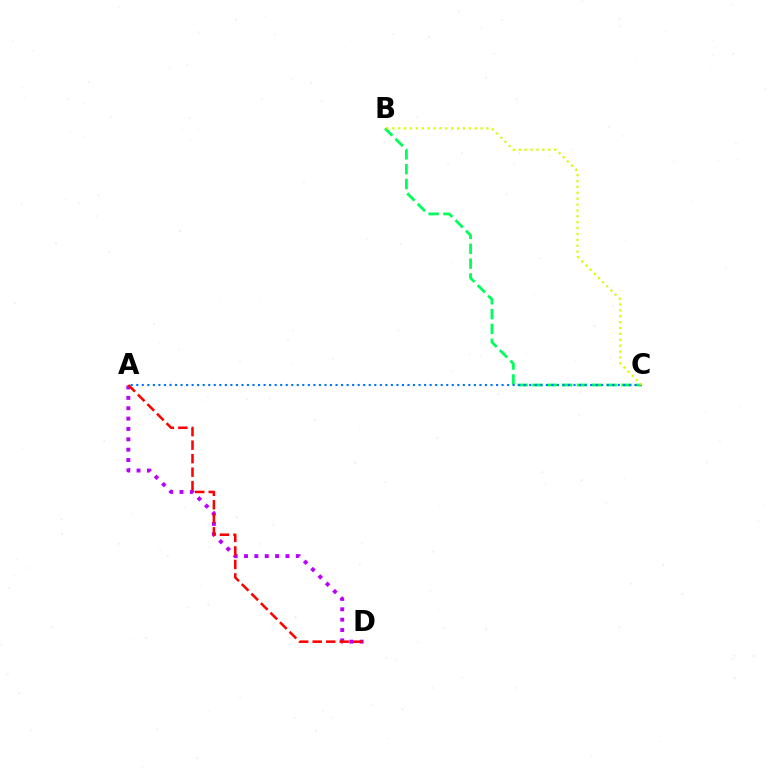{('A', 'D'): [{'color': '#b900ff', 'line_style': 'dotted', 'thickness': 2.82}, {'color': '#ff0000', 'line_style': 'dashed', 'thickness': 1.83}], ('B', 'C'): [{'color': '#00ff5c', 'line_style': 'dashed', 'thickness': 2.02}, {'color': '#d1ff00', 'line_style': 'dotted', 'thickness': 1.6}], ('A', 'C'): [{'color': '#0074ff', 'line_style': 'dotted', 'thickness': 1.5}]}